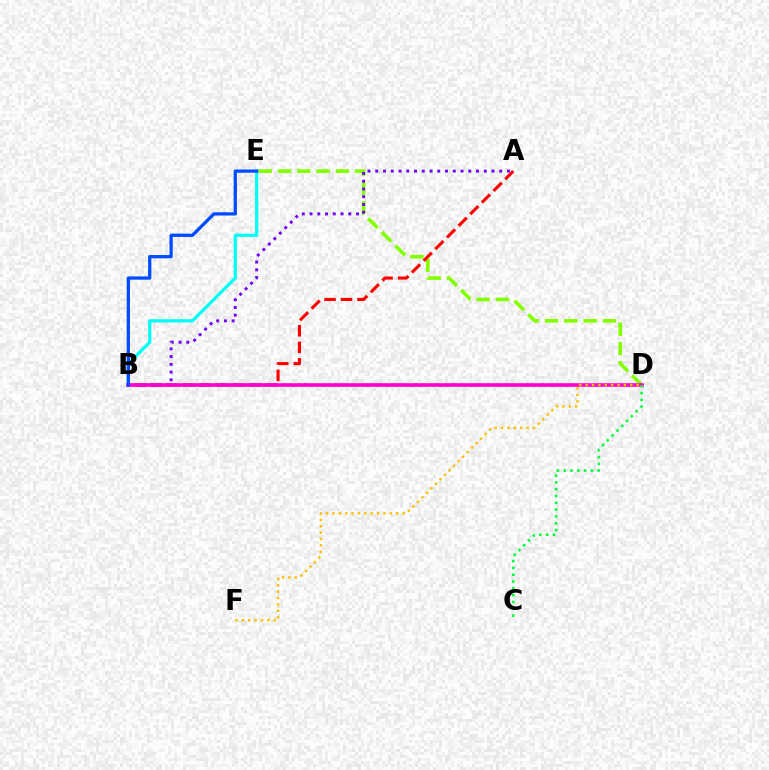{('B', 'E'): [{'color': '#00fff6', 'line_style': 'solid', 'thickness': 2.33}, {'color': '#004bff', 'line_style': 'solid', 'thickness': 2.35}], ('D', 'E'): [{'color': '#84ff00', 'line_style': 'dashed', 'thickness': 2.62}], ('A', 'B'): [{'color': '#7200ff', 'line_style': 'dotted', 'thickness': 2.11}, {'color': '#ff0000', 'line_style': 'dashed', 'thickness': 2.24}], ('B', 'D'): [{'color': '#ff00cf', 'line_style': 'solid', 'thickness': 2.61}], ('D', 'F'): [{'color': '#ffbd00', 'line_style': 'dotted', 'thickness': 1.73}], ('C', 'D'): [{'color': '#00ff39', 'line_style': 'dotted', 'thickness': 1.85}]}